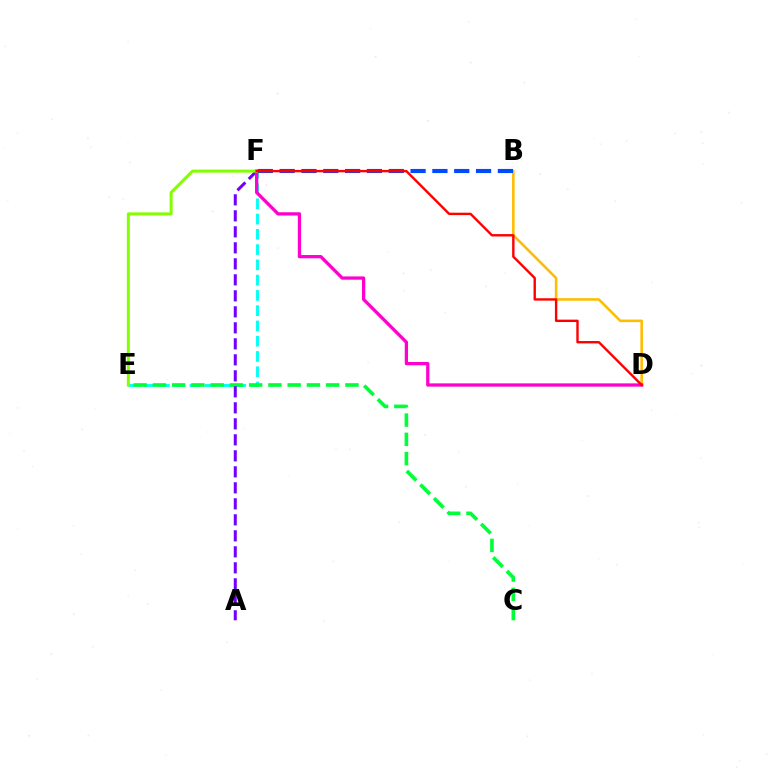{('B', 'D'): [{'color': '#ffbd00', 'line_style': 'solid', 'thickness': 1.85}], ('E', 'F'): [{'color': '#00fff6', 'line_style': 'dashed', 'thickness': 2.07}, {'color': '#84ff00', 'line_style': 'solid', 'thickness': 2.18}], ('C', 'E'): [{'color': '#00ff39', 'line_style': 'dashed', 'thickness': 2.62}], ('A', 'F'): [{'color': '#7200ff', 'line_style': 'dashed', 'thickness': 2.17}], ('D', 'F'): [{'color': '#ff00cf', 'line_style': 'solid', 'thickness': 2.36}, {'color': '#ff0000', 'line_style': 'solid', 'thickness': 1.72}], ('B', 'F'): [{'color': '#004bff', 'line_style': 'dashed', 'thickness': 2.96}]}